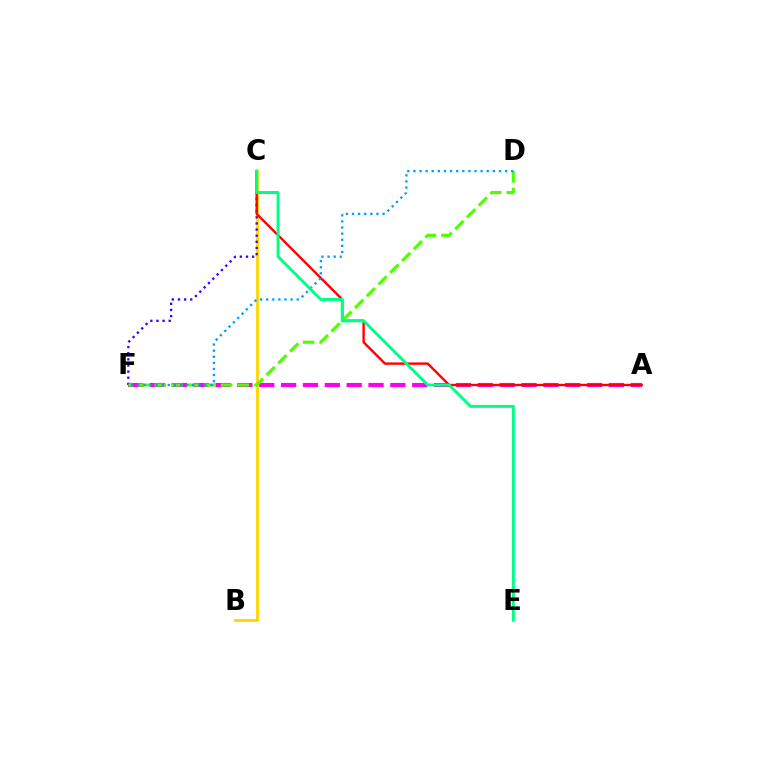{('B', 'C'): [{'color': '#ffd500', 'line_style': 'solid', 'thickness': 2.03}], ('A', 'F'): [{'color': '#ff00ed', 'line_style': 'dashed', 'thickness': 2.97}], ('C', 'F'): [{'color': '#3700ff', 'line_style': 'dotted', 'thickness': 1.66}], ('A', 'C'): [{'color': '#ff0000', 'line_style': 'solid', 'thickness': 1.71}], ('D', 'F'): [{'color': '#4fff00', 'line_style': 'dashed', 'thickness': 2.26}, {'color': '#009eff', 'line_style': 'dotted', 'thickness': 1.66}], ('C', 'E'): [{'color': '#00ff86', 'line_style': 'solid', 'thickness': 2.12}]}